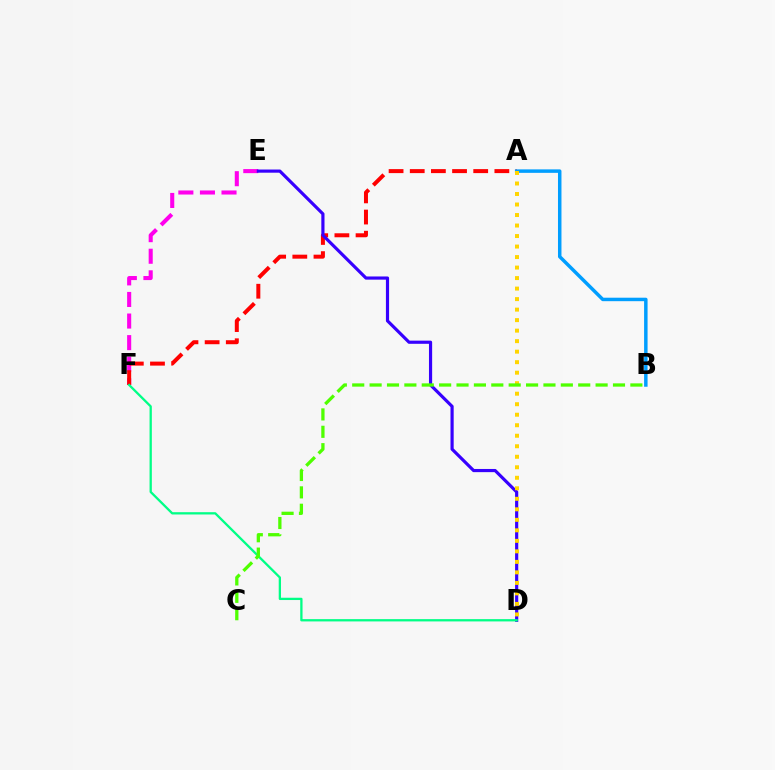{('E', 'F'): [{'color': '#ff00ed', 'line_style': 'dashed', 'thickness': 2.93}], ('A', 'F'): [{'color': '#ff0000', 'line_style': 'dashed', 'thickness': 2.87}], ('A', 'B'): [{'color': '#009eff', 'line_style': 'solid', 'thickness': 2.5}], ('D', 'E'): [{'color': '#3700ff', 'line_style': 'solid', 'thickness': 2.28}], ('A', 'D'): [{'color': '#ffd500', 'line_style': 'dotted', 'thickness': 2.86}], ('D', 'F'): [{'color': '#00ff86', 'line_style': 'solid', 'thickness': 1.65}], ('B', 'C'): [{'color': '#4fff00', 'line_style': 'dashed', 'thickness': 2.36}]}